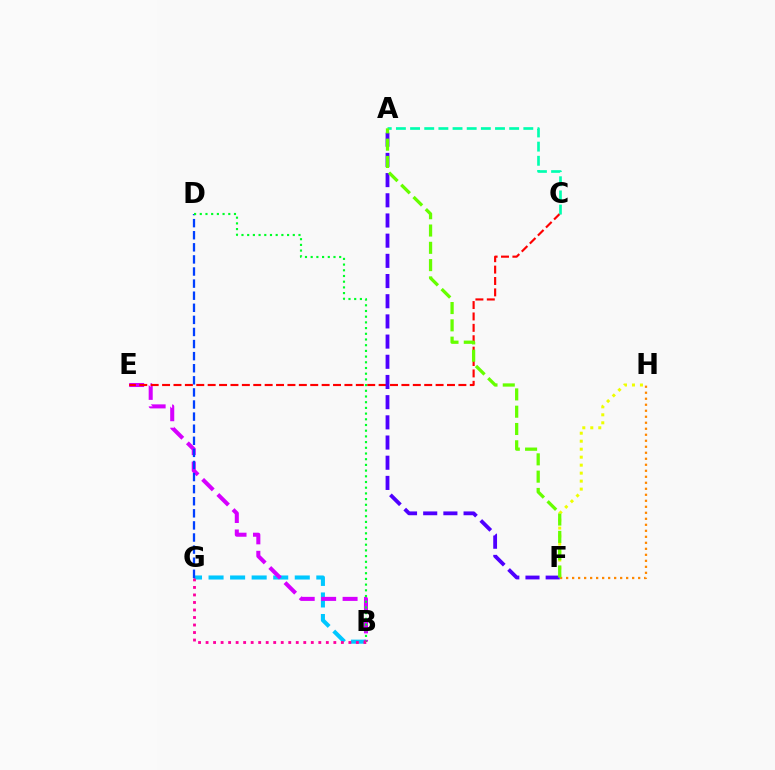{('B', 'G'): [{'color': '#00c7ff', 'line_style': 'dashed', 'thickness': 2.93}, {'color': '#ff00a0', 'line_style': 'dotted', 'thickness': 2.04}], ('B', 'E'): [{'color': '#d600ff', 'line_style': 'dashed', 'thickness': 2.91}], ('D', 'G'): [{'color': '#003fff', 'line_style': 'dashed', 'thickness': 1.64}], ('F', 'H'): [{'color': '#eeff00', 'line_style': 'dotted', 'thickness': 2.17}, {'color': '#ff8800', 'line_style': 'dotted', 'thickness': 1.63}], ('C', 'E'): [{'color': '#ff0000', 'line_style': 'dashed', 'thickness': 1.55}], ('B', 'D'): [{'color': '#00ff27', 'line_style': 'dotted', 'thickness': 1.55}], ('A', 'F'): [{'color': '#4f00ff', 'line_style': 'dashed', 'thickness': 2.74}, {'color': '#66ff00', 'line_style': 'dashed', 'thickness': 2.35}], ('A', 'C'): [{'color': '#00ffaf', 'line_style': 'dashed', 'thickness': 1.92}]}